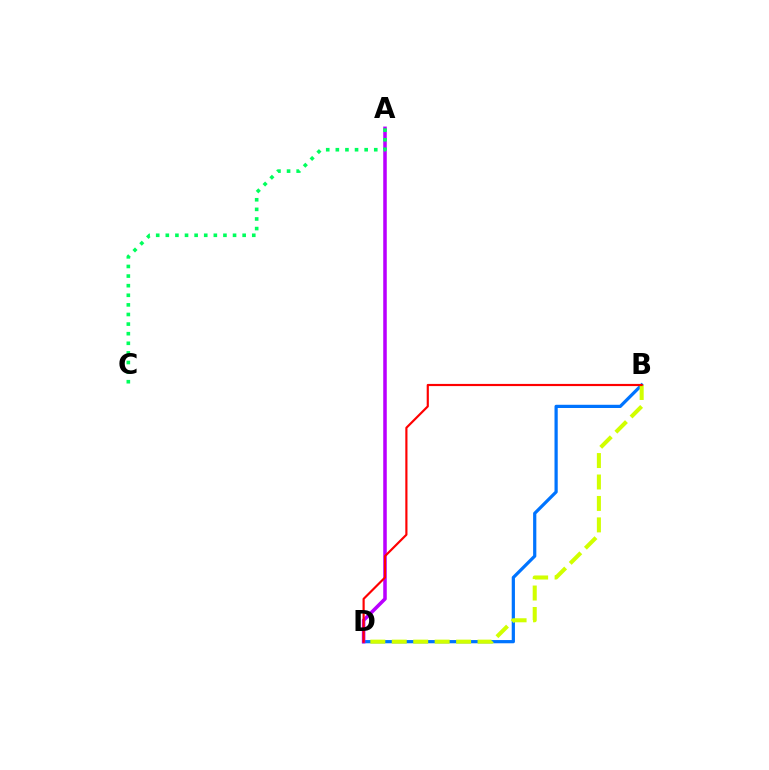{('B', 'D'): [{'color': '#0074ff', 'line_style': 'solid', 'thickness': 2.32}, {'color': '#d1ff00', 'line_style': 'dashed', 'thickness': 2.91}, {'color': '#ff0000', 'line_style': 'solid', 'thickness': 1.56}], ('A', 'D'): [{'color': '#b900ff', 'line_style': 'solid', 'thickness': 2.55}], ('A', 'C'): [{'color': '#00ff5c', 'line_style': 'dotted', 'thickness': 2.61}]}